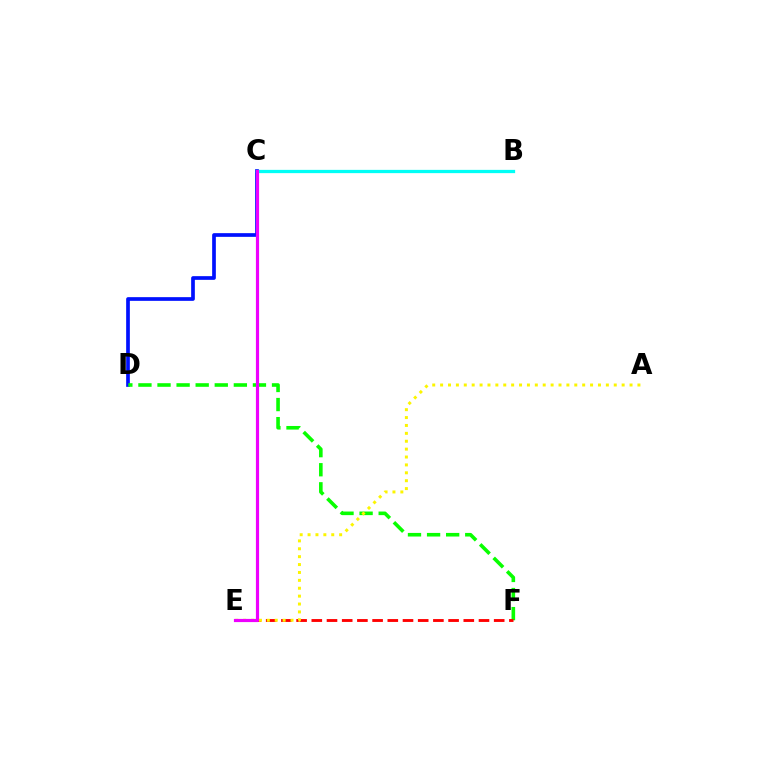{('C', 'D'): [{'color': '#0010ff', 'line_style': 'solid', 'thickness': 2.66}], ('D', 'F'): [{'color': '#08ff00', 'line_style': 'dashed', 'thickness': 2.59}], ('B', 'C'): [{'color': '#00fff6', 'line_style': 'solid', 'thickness': 2.35}], ('E', 'F'): [{'color': '#ff0000', 'line_style': 'dashed', 'thickness': 2.06}], ('A', 'E'): [{'color': '#fcf500', 'line_style': 'dotted', 'thickness': 2.14}], ('C', 'E'): [{'color': '#ee00ff', 'line_style': 'solid', 'thickness': 2.29}]}